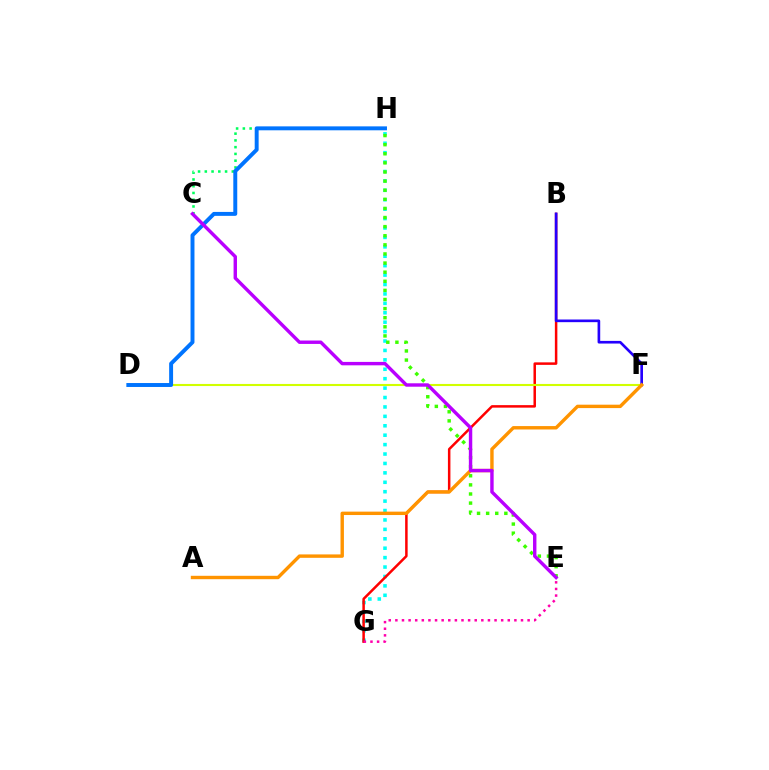{('G', 'H'): [{'color': '#00fff6', 'line_style': 'dotted', 'thickness': 2.56}], ('E', 'H'): [{'color': '#3dff00', 'line_style': 'dotted', 'thickness': 2.47}], ('B', 'G'): [{'color': '#ff0000', 'line_style': 'solid', 'thickness': 1.8}], ('E', 'G'): [{'color': '#ff00ac', 'line_style': 'dotted', 'thickness': 1.8}], ('C', 'H'): [{'color': '#00ff5c', 'line_style': 'dotted', 'thickness': 1.84}], ('D', 'F'): [{'color': '#d1ff00', 'line_style': 'solid', 'thickness': 1.52}], ('B', 'F'): [{'color': '#2500ff', 'line_style': 'solid', 'thickness': 1.91}], ('A', 'F'): [{'color': '#ff9400', 'line_style': 'solid', 'thickness': 2.45}], ('D', 'H'): [{'color': '#0074ff', 'line_style': 'solid', 'thickness': 2.83}], ('C', 'E'): [{'color': '#b900ff', 'line_style': 'solid', 'thickness': 2.45}]}